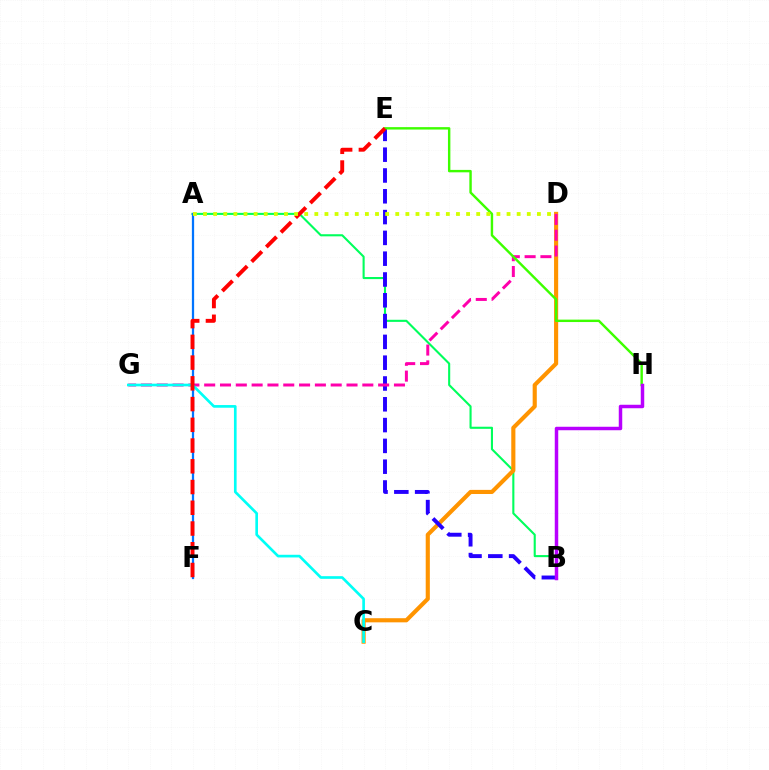{('A', 'B'): [{'color': '#00ff5c', 'line_style': 'solid', 'thickness': 1.51}], ('C', 'D'): [{'color': '#ff9400', 'line_style': 'solid', 'thickness': 2.97}], ('B', 'E'): [{'color': '#2500ff', 'line_style': 'dashed', 'thickness': 2.83}], ('D', 'G'): [{'color': '#ff00ac', 'line_style': 'dashed', 'thickness': 2.15}], ('C', 'G'): [{'color': '#00fff6', 'line_style': 'solid', 'thickness': 1.92}], ('E', 'H'): [{'color': '#3dff00', 'line_style': 'solid', 'thickness': 1.74}], ('A', 'F'): [{'color': '#0074ff', 'line_style': 'solid', 'thickness': 1.63}], ('E', 'F'): [{'color': '#ff0000', 'line_style': 'dashed', 'thickness': 2.82}], ('B', 'H'): [{'color': '#b900ff', 'line_style': 'solid', 'thickness': 2.5}], ('A', 'D'): [{'color': '#d1ff00', 'line_style': 'dotted', 'thickness': 2.75}]}